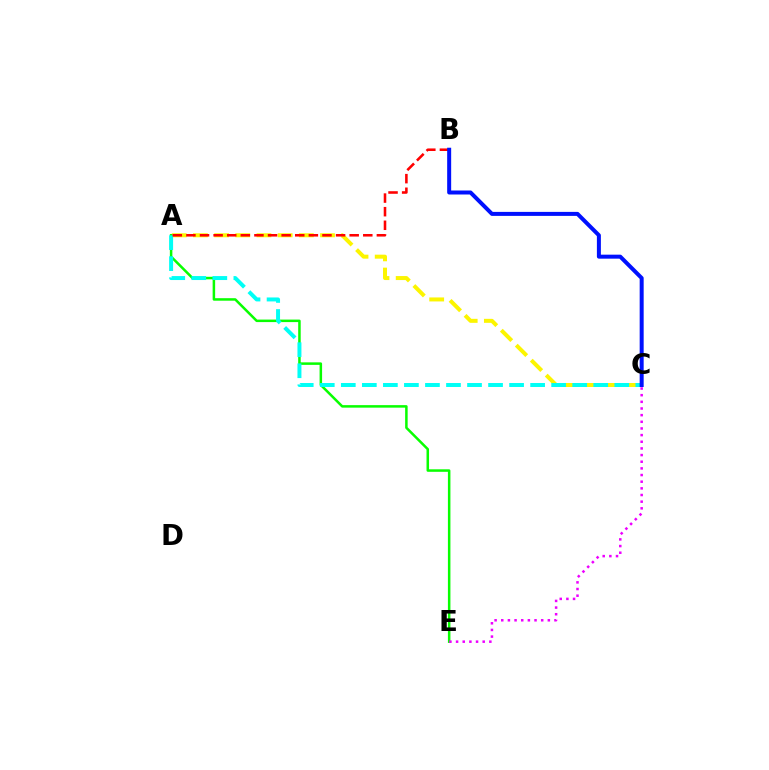{('A', 'C'): [{'color': '#fcf500', 'line_style': 'dashed', 'thickness': 2.88}, {'color': '#00fff6', 'line_style': 'dashed', 'thickness': 2.86}], ('A', 'E'): [{'color': '#08ff00', 'line_style': 'solid', 'thickness': 1.81}], ('A', 'B'): [{'color': '#ff0000', 'line_style': 'dashed', 'thickness': 1.85}], ('C', 'E'): [{'color': '#ee00ff', 'line_style': 'dotted', 'thickness': 1.81}], ('B', 'C'): [{'color': '#0010ff', 'line_style': 'solid', 'thickness': 2.88}]}